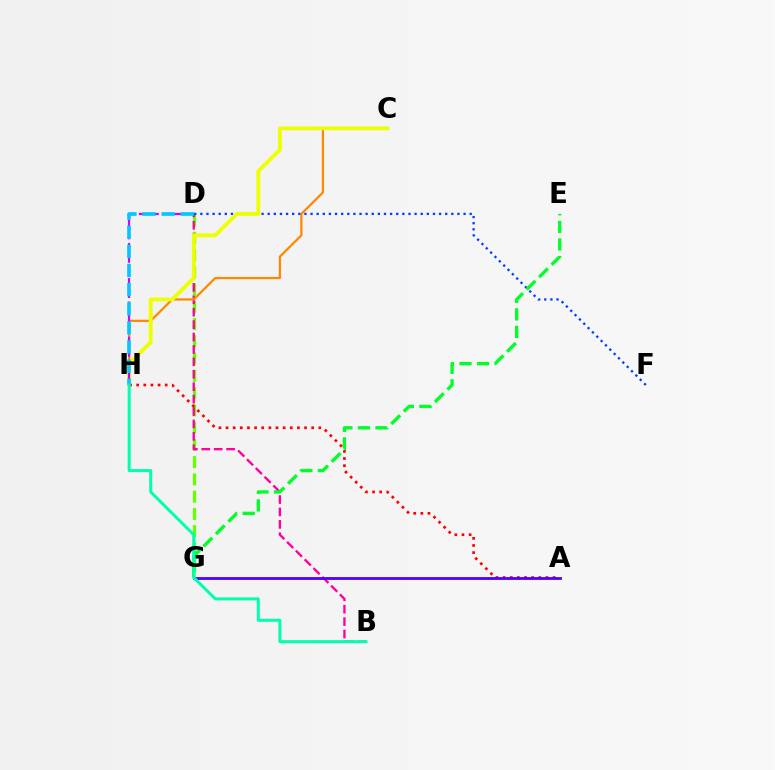{('D', 'G'): [{'color': '#66ff00', 'line_style': 'dashed', 'thickness': 2.34}], ('B', 'D'): [{'color': '#ff00a0', 'line_style': 'dashed', 'thickness': 1.69}], ('C', 'H'): [{'color': '#ff8800', 'line_style': 'solid', 'thickness': 1.61}, {'color': '#eeff00', 'line_style': 'solid', 'thickness': 2.77}], ('D', 'F'): [{'color': '#003fff', 'line_style': 'dotted', 'thickness': 1.66}], ('D', 'H'): [{'color': '#d600ff', 'line_style': 'dashed', 'thickness': 1.59}, {'color': '#00c7ff', 'line_style': 'dashed', 'thickness': 2.6}], ('E', 'G'): [{'color': '#00ff27', 'line_style': 'dashed', 'thickness': 2.39}], ('A', 'H'): [{'color': '#ff0000', 'line_style': 'dotted', 'thickness': 1.94}], ('A', 'G'): [{'color': '#4f00ff', 'line_style': 'solid', 'thickness': 2.02}], ('B', 'H'): [{'color': '#00ffaf', 'line_style': 'solid', 'thickness': 2.16}]}